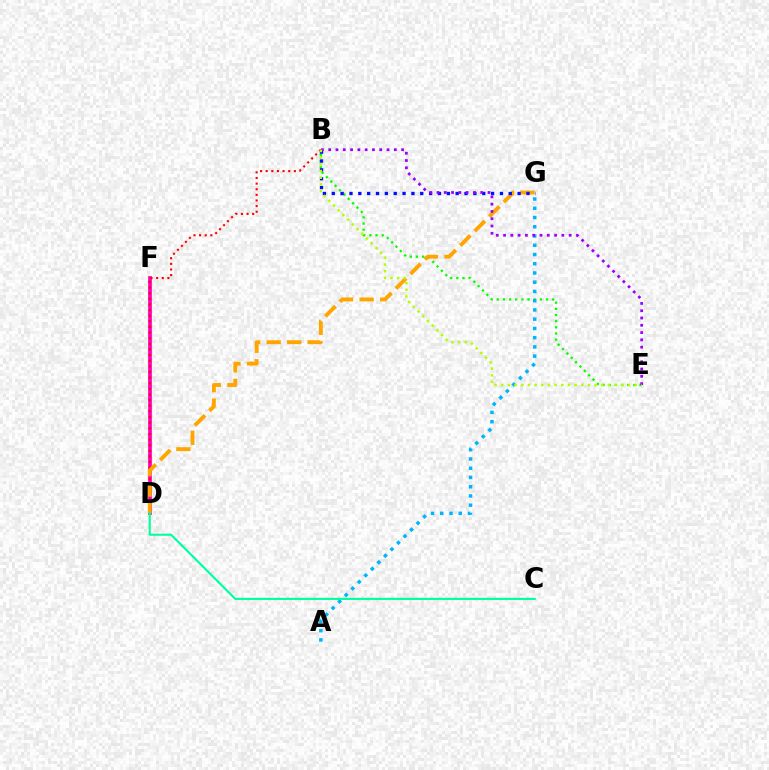{('B', 'E'): [{'color': '#08ff00', 'line_style': 'dotted', 'thickness': 1.67}, {'color': '#9b00ff', 'line_style': 'dotted', 'thickness': 1.98}, {'color': '#b3ff00', 'line_style': 'dotted', 'thickness': 1.81}], ('D', 'F'): [{'color': '#ff00bd', 'line_style': 'solid', 'thickness': 2.68}], ('A', 'G'): [{'color': '#00b5ff', 'line_style': 'dotted', 'thickness': 2.51}], ('B', 'D'): [{'color': '#ff0000', 'line_style': 'dotted', 'thickness': 1.53}], ('D', 'G'): [{'color': '#ffa500', 'line_style': 'dashed', 'thickness': 2.79}], ('B', 'G'): [{'color': '#0010ff', 'line_style': 'dotted', 'thickness': 2.4}], ('C', 'D'): [{'color': '#00ff9d', 'line_style': 'solid', 'thickness': 1.52}]}